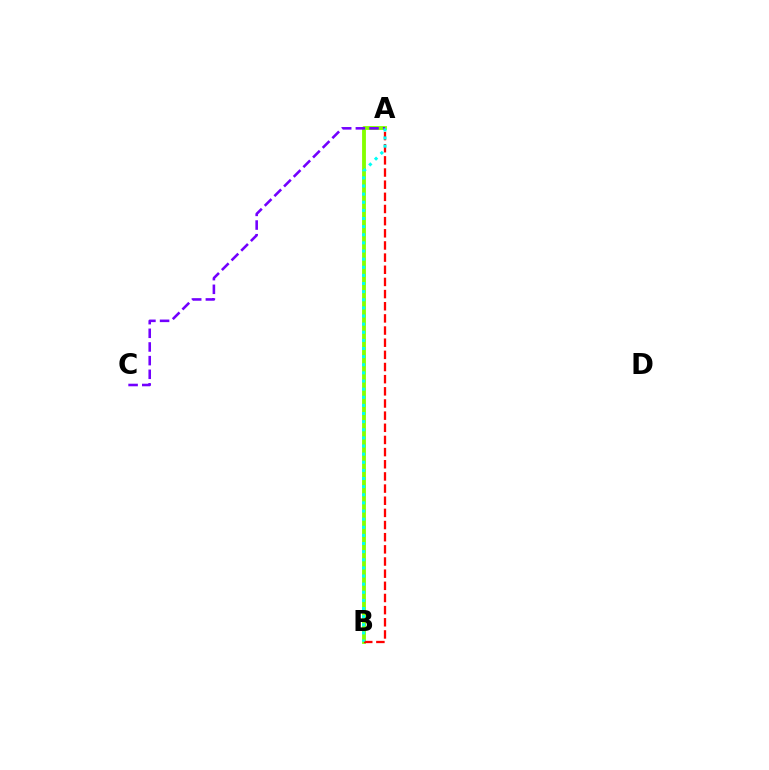{('A', 'B'): [{'color': '#84ff00', 'line_style': 'solid', 'thickness': 2.76}, {'color': '#ff0000', 'line_style': 'dashed', 'thickness': 1.65}, {'color': '#00fff6', 'line_style': 'dotted', 'thickness': 2.21}], ('A', 'C'): [{'color': '#7200ff', 'line_style': 'dashed', 'thickness': 1.86}]}